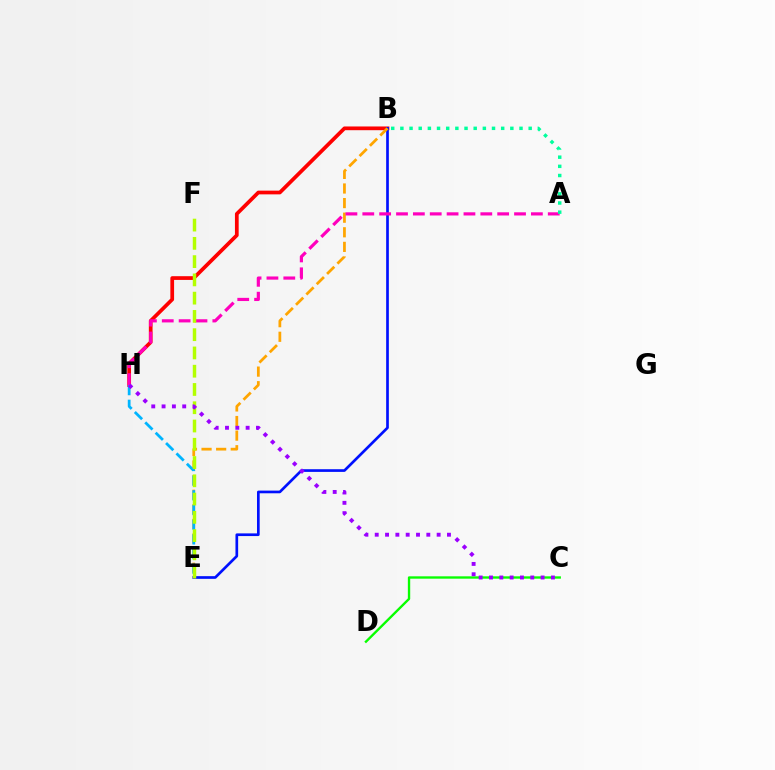{('B', 'H'): [{'color': '#ff0000', 'line_style': 'solid', 'thickness': 2.68}], ('B', 'E'): [{'color': '#0010ff', 'line_style': 'solid', 'thickness': 1.93}, {'color': '#ffa500', 'line_style': 'dashed', 'thickness': 1.98}], ('C', 'D'): [{'color': '#08ff00', 'line_style': 'solid', 'thickness': 1.7}], ('A', 'H'): [{'color': '#ff00bd', 'line_style': 'dashed', 'thickness': 2.29}], ('E', 'H'): [{'color': '#00b5ff', 'line_style': 'dashed', 'thickness': 1.99}], ('A', 'B'): [{'color': '#00ff9d', 'line_style': 'dotted', 'thickness': 2.49}], ('E', 'F'): [{'color': '#b3ff00', 'line_style': 'dashed', 'thickness': 2.48}], ('C', 'H'): [{'color': '#9b00ff', 'line_style': 'dotted', 'thickness': 2.8}]}